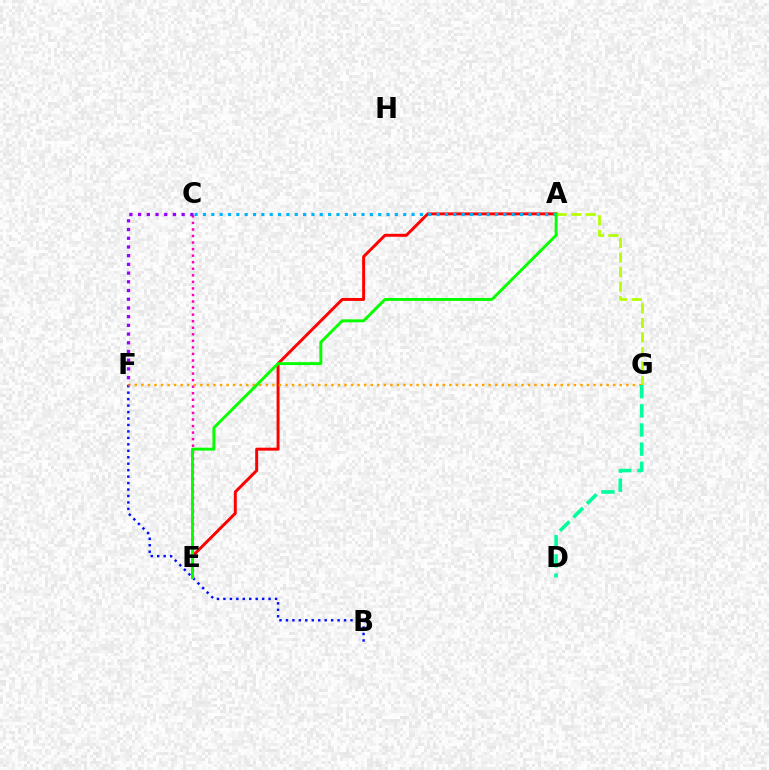{('A', 'E'): [{'color': '#ff0000', 'line_style': 'solid', 'thickness': 2.12}, {'color': '#08ff00', 'line_style': 'solid', 'thickness': 2.11}], ('A', 'G'): [{'color': '#b3ff00', 'line_style': 'dashed', 'thickness': 1.98}], ('A', 'C'): [{'color': '#00b5ff', 'line_style': 'dotted', 'thickness': 2.27}], ('B', 'F'): [{'color': '#0010ff', 'line_style': 'dotted', 'thickness': 1.75}], ('C', 'E'): [{'color': '#ff00bd', 'line_style': 'dotted', 'thickness': 1.78}], ('F', 'G'): [{'color': '#ffa500', 'line_style': 'dotted', 'thickness': 1.78}], ('C', 'F'): [{'color': '#9b00ff', 'line_style': 'dotted', 'thickness': 2.37}], ('D', 'G'): [{'color': '#00ff9d', 'line_style': 'dashed', 'thickness': 2.6}]}